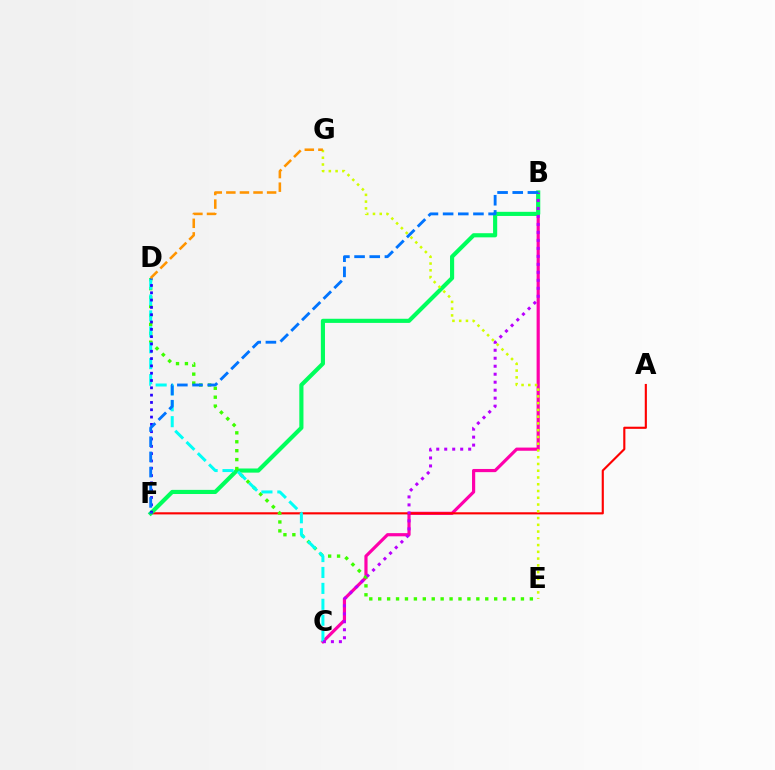{('B', 'C'): [{'color': '#ff00ac', 'line_style': 'solid', 'thickness': 2.29}, {'color': '#b900ff', 'line_style': 'dotted', 'thickness': 2.17}], ('A', 'F'): [{'color': '#ff0000', 'line_style': 'solid', 'thickness': 1.54}], ('B', 'F'): [{'color': '#00ff5c', 'line_style': 'solid', 'thickness': 2.98}, {'color': '#0074ff', 'line_style': 'dashed', 'thickness': 2.06}], ('D', 'E'): [{'color': '#3dff00', 'line_style': 'dotted', 'thickness': 2.42}], ('C', 'D'): [{'color': '#00fff6', 'line_style': 'dashed', 'thickness': 2.16}], ('D', 'F'): [{'color': '#2500ff', 'line_style': 'dotted', 'thickness': 1.99}], ('E', 'G'): [{'color': '#d1ff00', 'line_style': 'dotted', 'thickness': 1.84}], ('D', 'G'): [{'color': '#ff9400', 'line_style': 'dashed', 'thickness': 1.85}]}